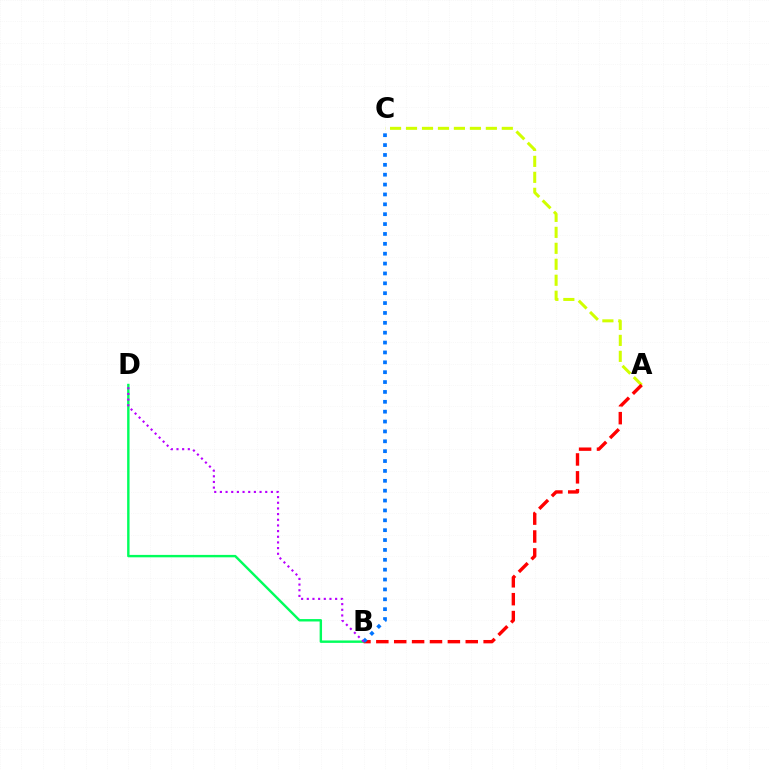{('B', 'D'): [{'color': '#00ff5c', 'line_style': 'solid', 'thickness': 1.74}, {'color': '#b900ff', 'line_style': 'dotted', 'thickness': 1.54}], ('A', 'C'): [{'color': '#d1ff00', 'line_style': 'dashed', 'thickness': 2.17}], ('A', 'B'): [{'color': '#ff0000', 'line_style': 'dashed', 'thickness': 2.43}], ('B', 'C'): [{'color': '#0074ff', 'line_style': 'dotted', 'thickness': 2.68}]}